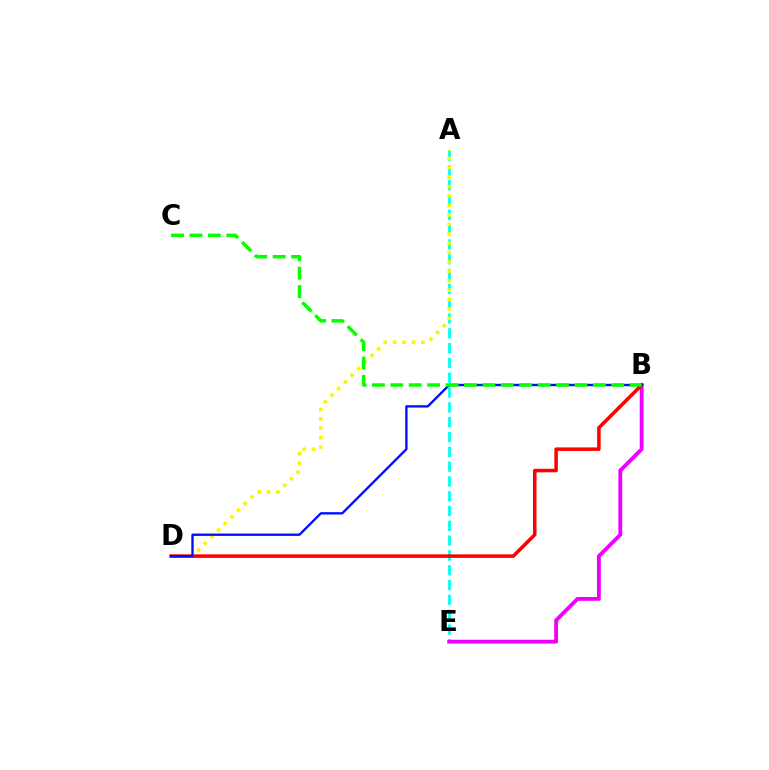{('A', 'E'): [{'color': '#00fff6', 'line_style': 'dashed', 'thickness': 2.01}], ('A', 'D'): [{'color': '#fcf500', 'line_style': 'dotted', 'thickness': 2.56}], ('B', 'E'): [{'color': '#ee00ff', 'line_style': 'solid', 'thickness': 2.76}], ('B', 'D'): [{'color': '#ff0000', 'line_style': 'solid', 'thickness': 2.54}, {'color': '#0010ff', 'line_style': 'solid', 'thickness': 1.7}], ('B', 'C'): [{'color': '#08ff00', 'line_style': 'dashed', 'thickness': 2.5}]}